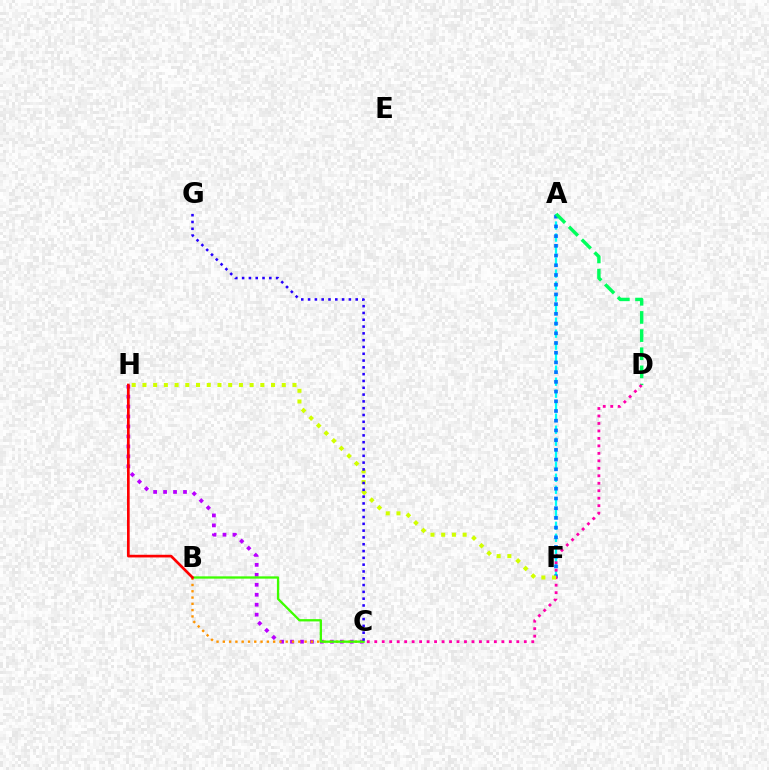{('C', 'H'): [{'color': '#b900ff', 'line_style': 'dotted', 'thickness': 2.71}], ('A', 'F'): [{'color': '#00fff6', 'line_style': 'dashed', 'thickness': 1.63}, {'color': '#0074ff', 'line_style': 'dotted', 'thickness': 2.64}], ('A', 'D'): [{'color': '#00ff5c', 'line_style': 'dashed', 'thickness': 2.47}], ('B', 'C'): [{'color': '#ff9400', 'line_style': 'dotted', 'thickness': 1.71}, {'color': '#3dff00', 'line_style': 'solid', 'thickness': 1.65}], ('C', 'D'): [{'color': '#ff00ac', 'line_style': 'dotted', 'thickness': 2.03}], ('F', 'H'): [{'color': '#d1ff00', 'line_style': 'dotted', 'thickness': 2.91}], ('B', 'H'): [{'color': '#ff0000', 'line_style': 'solid', 'thickness': 1.93}], ('C', 'G'): [{'color': '#2500ff', 'line_style': 'dotted', 'thickness': 1.85}]}